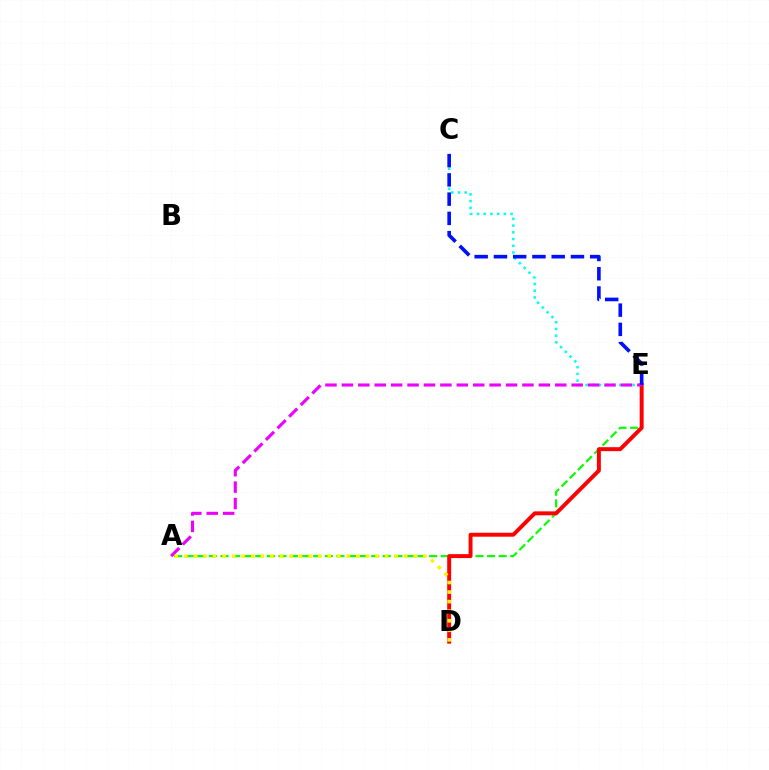{('A', 'E'): [{'color': '#08ff00', 'line_style': 'dashed', 'thickness': 1.57}, {'color': '#ee00ff', 'line_style': 'dashed', 'thickness': 2.23}], ('C', 'E'): [{'color': '#00fff6', 'line_style': 'dotted', 'thickness': 1.83}, {'color': '#0010ff', 'line_style': 'dashed', 'thickness': 2.62}], ('D', 'E'): [{'color': '#ff0000', 'line_style': 'solid', 'thickness': 2.83}], ('A', 'D'): [{'color': '#fcf500', 'line_style': 'dotted', 'thickness': 2.6}]}